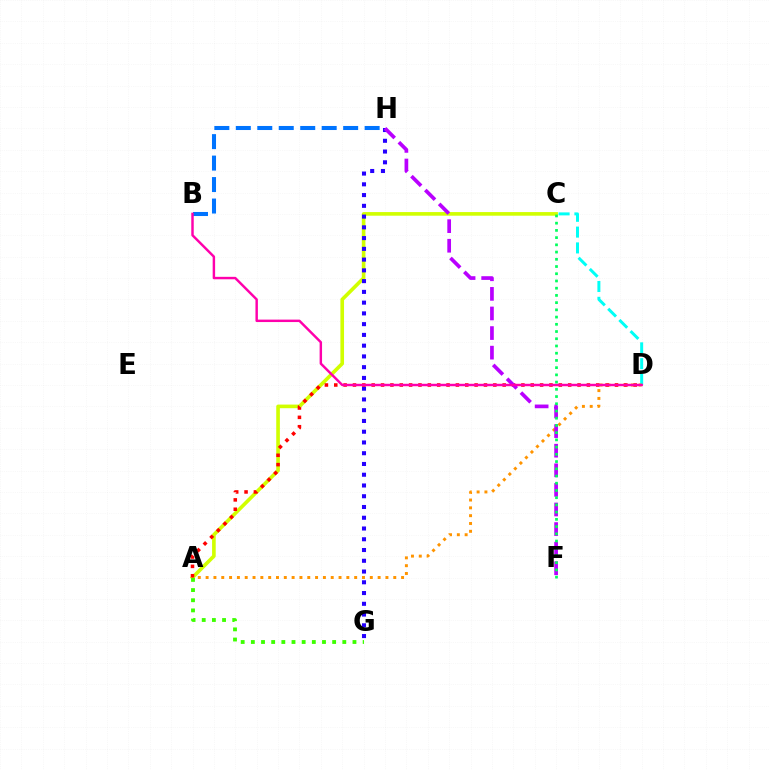{('C', 'D'): [{'color': '#00fff6', 'line_style': 'dashed', 'thickness': 2.15}], ('A', 'C'): [{'color': '#d1ff00', 'line_style': 'solid', 'thickness': 2.61}], ('G', 'H'): [{'color': '#2500ff', 'line_style': 'dotted', 'thickness': 2.92}], ('A', 'D'): [{'color': '#ff9400', 'line_style': 'dotted', 'thickness': 2.12}, {'color': '#ff0000', 'line_style': 'dotted', 'thickness': 2.54}], ('A', 'G'): [{'color': '#3dff00', 'line_style': 'dotted', 'thickness': 2.76}], ('B', 'H'): [{'color': '#0074ff', 'line_style': 'dashed', 'thickness': 2.92}], ('F', 'H'): [{'color': '#b900ff', 'line_style': 'dashed', 'thickness': 2.66}], ('B', 'D'): [{'color': '#ff00ac', 'line_style': 'solid', 'thickness': 1.76}], ('C', 'F'): [{'color': '#00ff5c', 'line_style': 'dotted', 'thickness': 1.96}]}